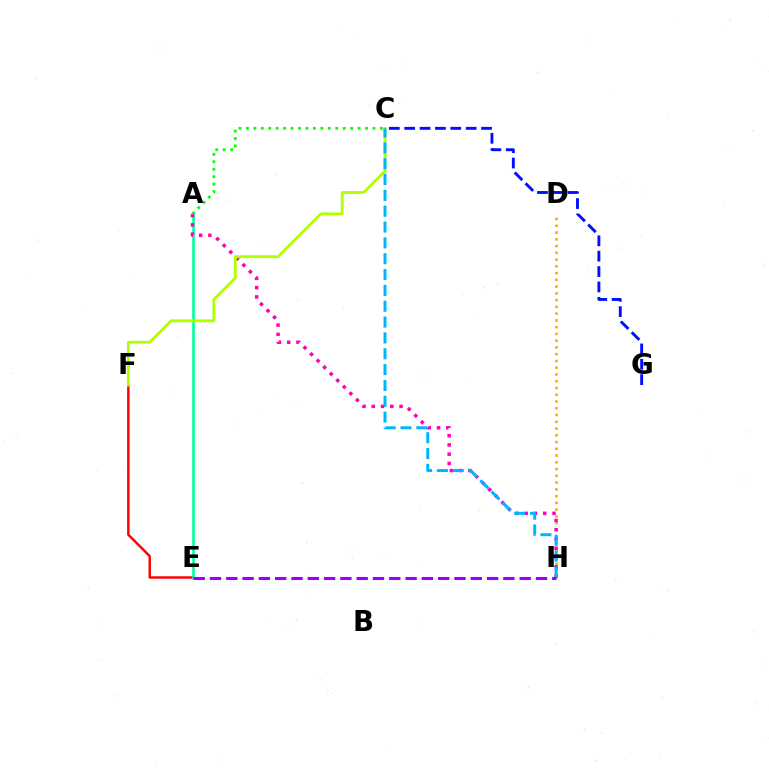{('D', 'H'): [{'color': '#ffa500', 'line_style': 'dotted', 'thickness': 1.84}], ('E', 'F'): [{'color': '#ff0000', 'line_style': 'solid', 'thickness': 1.75}], ('A', 'E'): [{'color': '#00ff9d', 'line_style': 'solid', 'thickness': 1.87}], ('C', 'G'): [{'color': '#0010ff', 'line_style': 'dashed', 'thickness': 2.09}], ('A', 'H'): [{'color': '#ff00bd', 'line_style': 'dotted', 'thickness': 2.52}], ('C', 'F'): [{'color': '#b3ff00', 'line_style': 'solid', 'thickness': 2.05}], ('C', 'H'): [{'color': '#00b5ff', 'line_style': 'dashed', 'thickness': 2.15}], ('A', 'C'): [{'color': '#08ff00', 'line_style': 'dotted', 'thickness': 2.02}], ('E', 'H'): [{'color': '#9b00ff', 'line_style': 'dashed', 'thickness': 2.21}]}